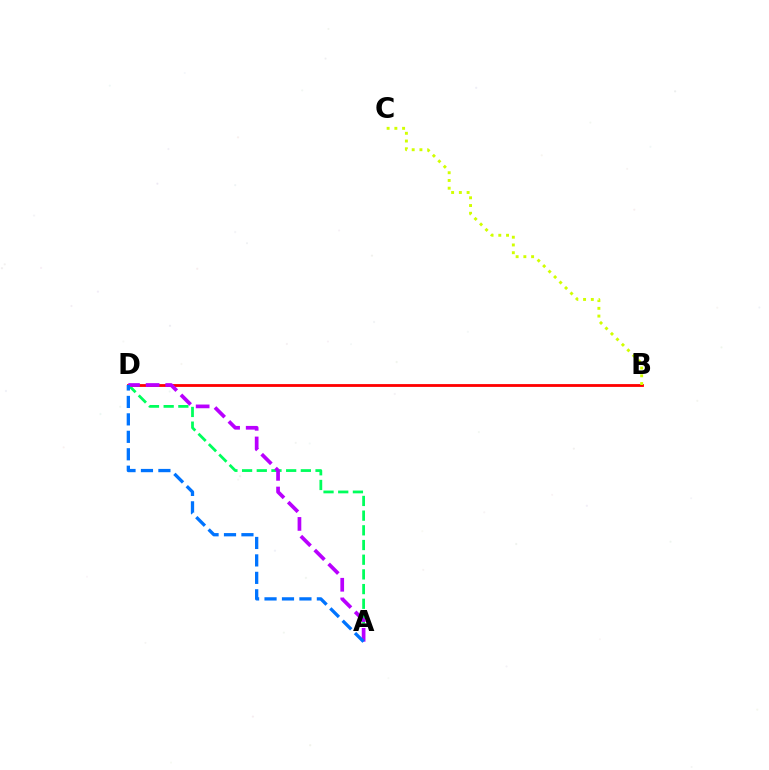{('B', 'D'): [{'color': '#ff0000', 'line_style': 'solid', 'thickness': 2.03}], ('A', 'D'): [{'color': '#00ff5c', 'line_style': 'dashed', 'thickness': 2.0}, {'color': '#b900ff', 'line_style': 'dashed', 'thickness': 2.67}, {'color': '#0074ff', 'line_style': 'dashed', 'thickness': 2.37}], ('B', 'C'): [{'color': '#d1ff00', 'line_style': 'dotted', 'thickness': 2.1}]}